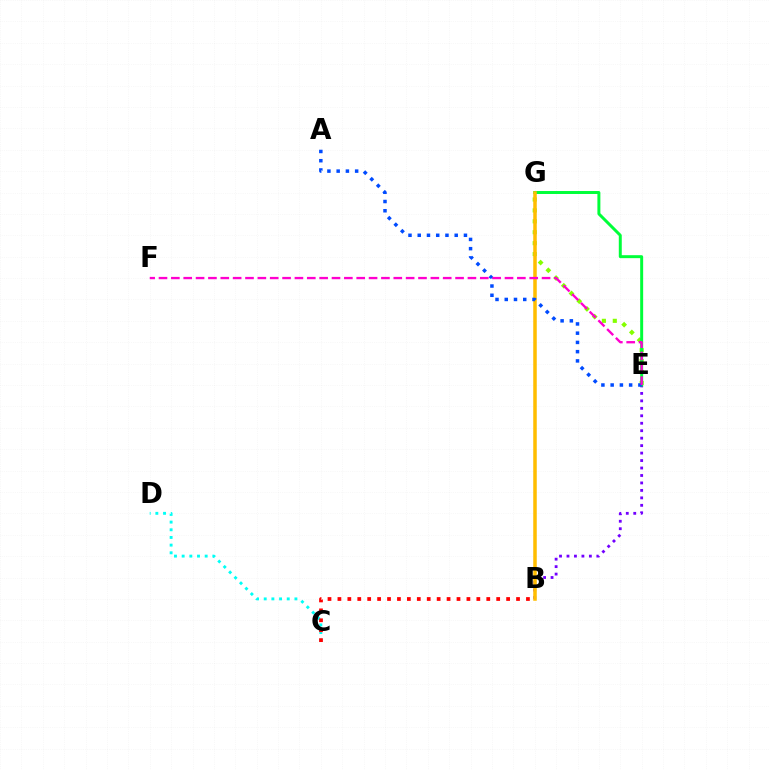{('B', 'E'): [{'color': '#7200ff', 'line_style': 'dotted', 'thickness': 2.03}], ('E', 'G'): [{'color': '#84ff00', 'line_style': 'dotted', 'thickness': 2.97}, {'color': '#00ff39', 'line_style': 'solid', 'thickness': 2.14}], ('C', 'D'): [{'color': '#00fff6', 'line_style': 'dotted', 'thickness': 2.09}], ('B', 'C'): [{'color': '#ff0000', 'line_style': 'dotted', 'thickness': 2.7}], ('B', 'G'): [{'color': '#ffbd00', 'line_style': 'solid', 'thickness': 2.53}], ('A', 'E'): [{'color': '#004bff', 'line_style': 'dotted', 'thickness': 2.51}], ('E', 'F'): [{'color': '#ff00cf', 'line_style': 'dashed', 'thickness': 1.68}]}